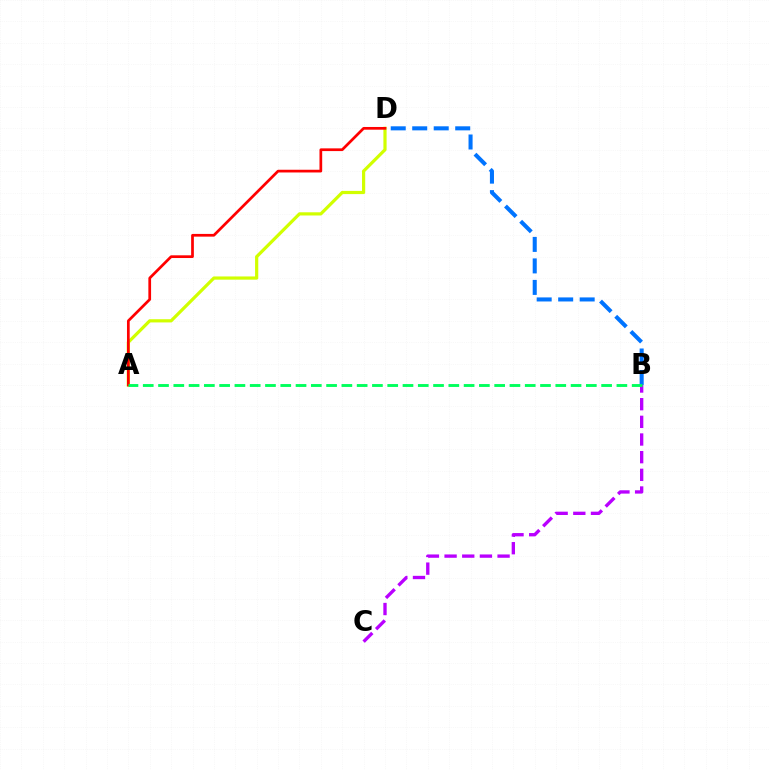{('A', 'D'): [{'color': '#d1ff00', 'line_style': 'solid', 'thickness': 2.31}, {'color': '#ff0000', 'line_style': 'solid', 'thickness': 1.96}], ('B', 'D'): [{'color': '#0074ff', 'line_style': 'dashed', 'thickness': 2.92}], ('B', 'C'): [{'color': '#b900ff', 'line_style': 'dashed', 'thickness': 2.4}], ('A', 'B'): [{'color': '#00ff5c', 'line_style': 'dashed', 'thickness': 2.08}]}